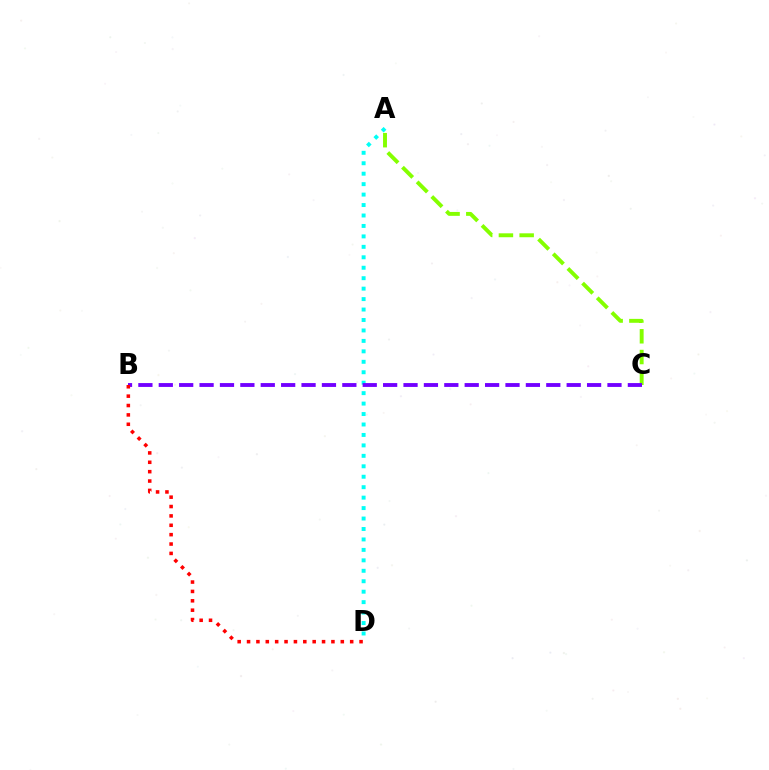{('A', 'D'): [{'color': '#00fff6', 'line_style': 'dotted', 'thickness': 2.84}], ('A', 'C'): [{'color': '#84ff00', 'line_style': 'dashed', 'thickness': 2.82}], ('B', 'C'): [{'color': '#7200ff', 'line_style': 'dashed', 'thickness': 2.77}], ('B', 'D'): [{'color': '#ff0000', 'line_style': 'dotted', 'thickness': 2.55}]}